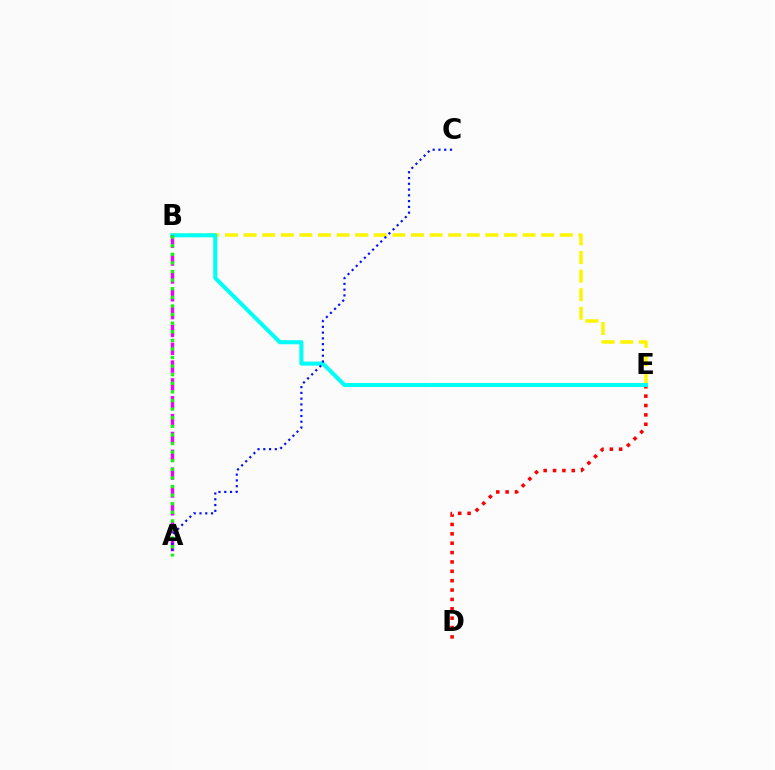{('B', 'E'): [{'color': '#fcf500', 'line_style': 'dashed', 'thickness': 2.53}, {'color': '#00fff6', 'line_style': 'solid', 'thickness': 2.93}], ('D', 'E'): [{'color': '#ff0000', 'line_style': 'dotted', 'thickness': 2.55}], ('A', 'B'): [{'color': '#ee00ff', 'line_style': 'dashed', 'thickness': 2.42}, {'color': '#08ff00', 'line_style': 'dotted', 'thickness': 2.34}], ('A', 'C'): [{'color': '#0010ff', 'line_style': 'dotted', 'thickness': 1.57}]}